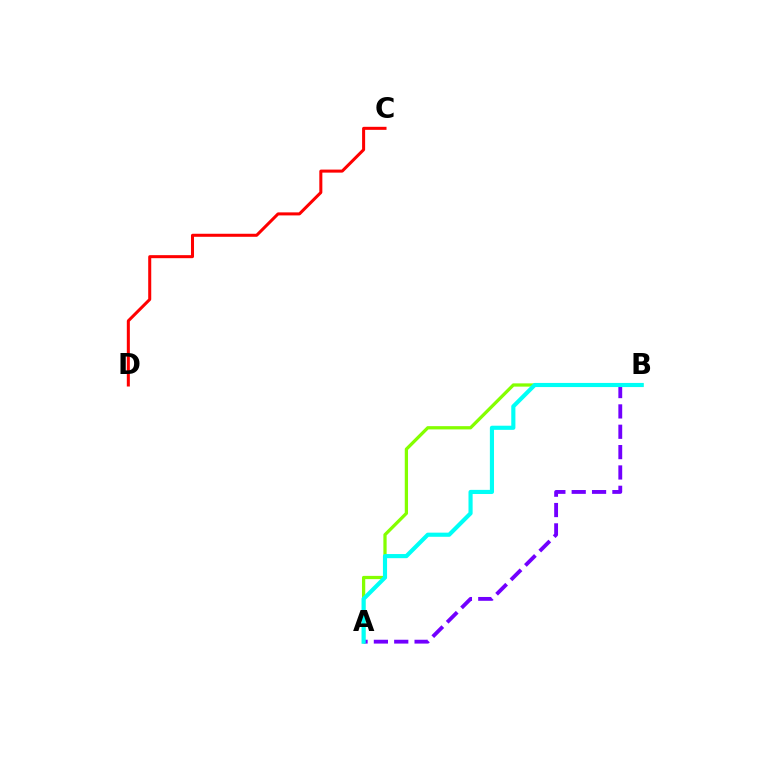{('A', 'B'): [{'color': '#84ff00', 'line_style': 'solid', 'thickness': 2.35}, {'color': '#7200ff', 'line_style': 'dashed', 'thickness': 2.76}, {'color': '#00fff6', 'line_style': 'solid', 'thickness': 2.98}], ('C', 'D'): [{'color': '#ff0000', 'line_style': 'solid', 'thickness': 2.18}]}